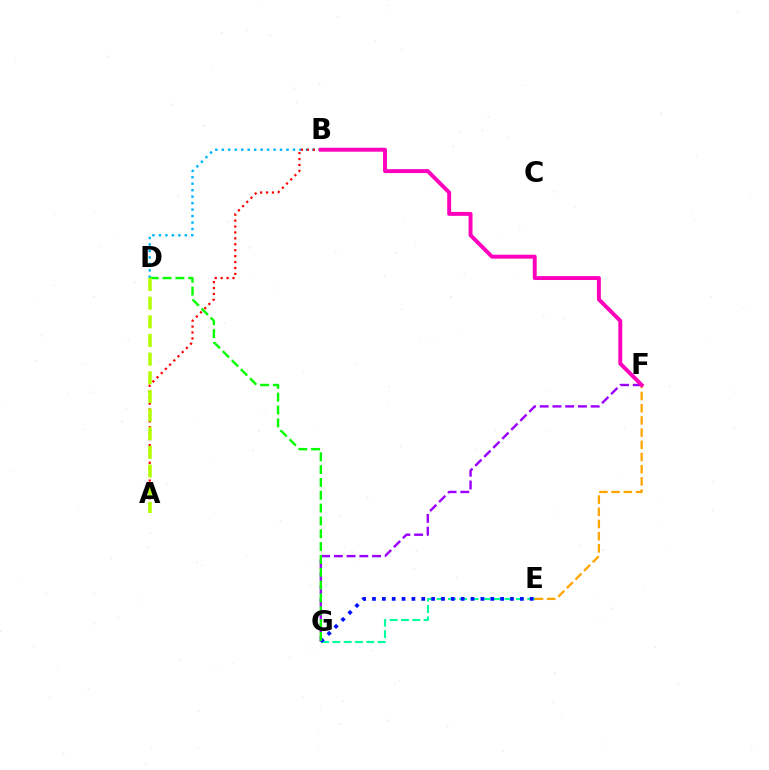{('F', 'G'): [{'color': '#9b00ff', 'line_style': 'dashed', 'thickness': 1.73}], ('B', 'D'): [{'color': '#00b5ff', 'line_style': 'dotted', 'thickness': 1.76}], ('E', 'G'): [{'color': '#00ff9d', 'line_style': 'dashed', 'thickness': 1.54}, {'color': '#0010ff', 'line_style': 'dotted', 'thickness': 2.68}], ('E', 'F'): [{'color': '#ffa500', 'line_style': 'dashed', 'thickness': 1.66}], ('A', 'B'): [{'color': '#ff0000', 'line_style': 'dotted', 'thickness': 1.61}], ('D', 'G'): [{'color': '#08ff00', 'line_style': 'dashed', 'thickness': 1.74}], ('B', 'F'): [{'color': '#ff00bd', 'line_style': 'solid', 'thickness': 2.83}], ('A', 'D'): [{'color': '#b3ff00', 'line_style': 'dashed', 'thickness': 2.53}]}